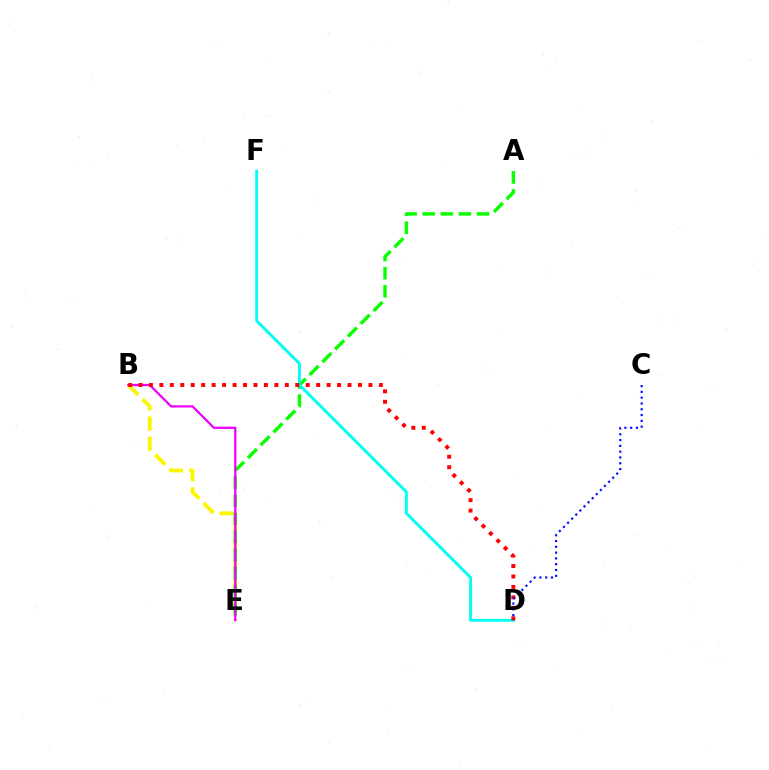{('B', 'E'): [{'color': '#fcf500', 'line_style': 'dashed', 'thickness': 2.75}, {'color': '#ee00ff', 'line_style': 'solid', 'thickness': 1.61}], ('A', 'E'): [{'color': '#08ff00', 'line_style': 'dashed', 'thickness': 2.46}], ('D', 'F'): [{'color': '#00fff6', 'line_style': 'solid', 'thickness': 2.08}], ('B', 'D'): [{'color': '#ff0000', 'line_style': 'dotted', 'thickness': 2.84}], ('C', 'D'): [{'color': '#0010ff', 'line_style': 'dotted', 'thickness': 1.58}]}